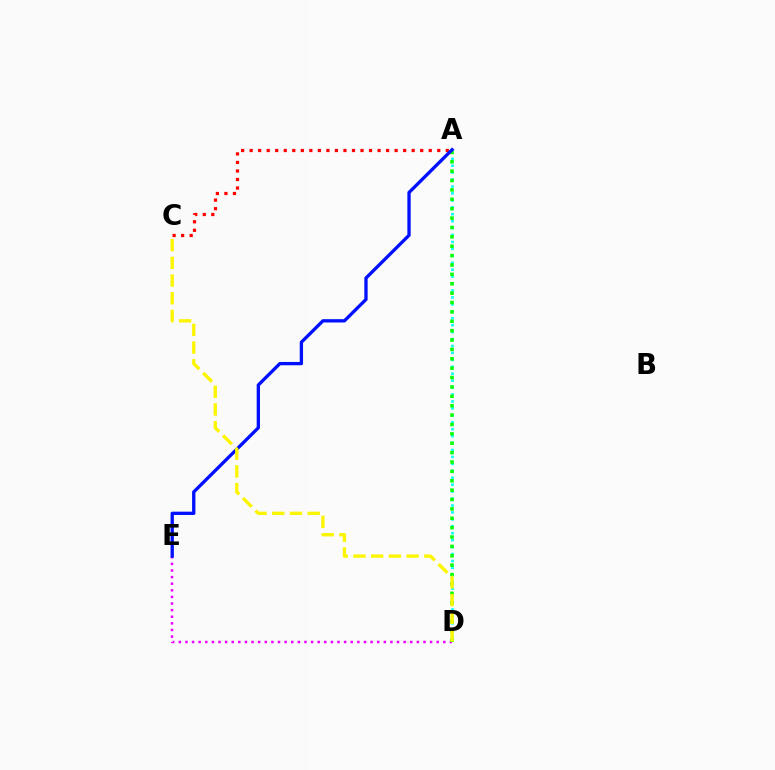{('D', 'E'): [{'color': '#ee00ff', 'line_style': 'dotted', 'thickness': 1.8}], ('A', 'D'): [{'color': '#00fff6', 'line_style': 'dotted', 'thickness': 1.88}, {'color': '#08ff00', 'line_style': 'dotted', 'thickness': 2.55}], ('A', 'C'): [{'color': '#ff0000', 'line_style': 'dotted', 'thickness': 2.32}], ('A', 'E'): [{'color': '#0010ff', 'line_style': 'solid', 'thickness': 2.38}], ('C', 'D'): [{'color': '#fcf500', 'line_style': 'dashed', 'thickness': 2.41}]}